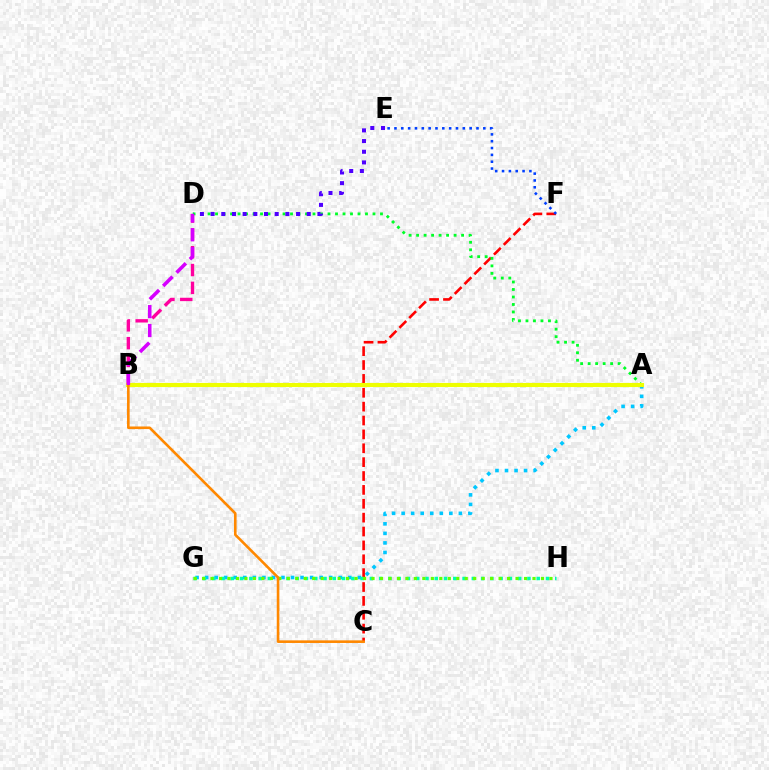{('A', 'G'): [{'color': '#00c7ff', 'line_style': 'dotted', 'thickness': 2.59}], ('B', 'D'): [{'color': '#ff00a0', 'line_style': 'dashed', 'thickness': 2.42}, {'color': '#d600ff', 'line_style': 'dashed', 'thickness': 2.57}], ('C', 'F'): [{'color': '#ff0000', 'line_style': 'dashed', 'thickness': 1.88}], ('G', 'H'): [{'color': '#00ffaf', 'line_style': 'dotted', 'thickness': 2.52}, {'color': '#66ff00', 'line_style': 'dotted', 'thickness': 2.3}], ('E', 'F'): [{'color': '#003fff', 'line_style': 'dotted', 'thickness': 1.86}], ('A', 'D'): [{'color': '#00ff27', 'line_style': 'dotted', 'thickness': 2.04}], ('D', 'E'): [{'color': '#4f00ff', 'line_style': 'dotted', 'thickness': 2.9}], ('A', 'B'): [{'color': '#eeff00', 'line_style': 'solid', 'thickness': 2.97}], ('B', 'C'): [{'color': '#ff8800', 'line_style': 'solid', 'thickness': 1.88}]}